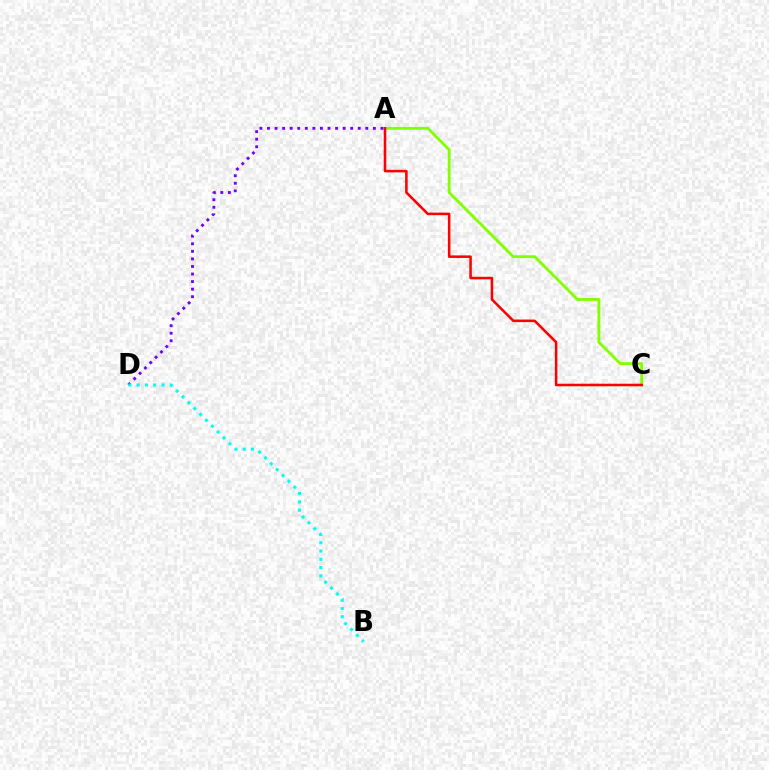{('A', 'C'): [{'color': '#84ff00', 'line_style': 'solid', 'thickness': 2.06}, {'color': '#ff0000', 'line_style': 'solid', 'thickness': 1.84}], ('A', 'D'): [{'color': '#7200ff', 'line_style': 'dotted', 'thickness': 2.05}], ('B', 'D'): [{'color': '#00fff6', 'line_style': 'dotted', 'thickness': 2.25}]}